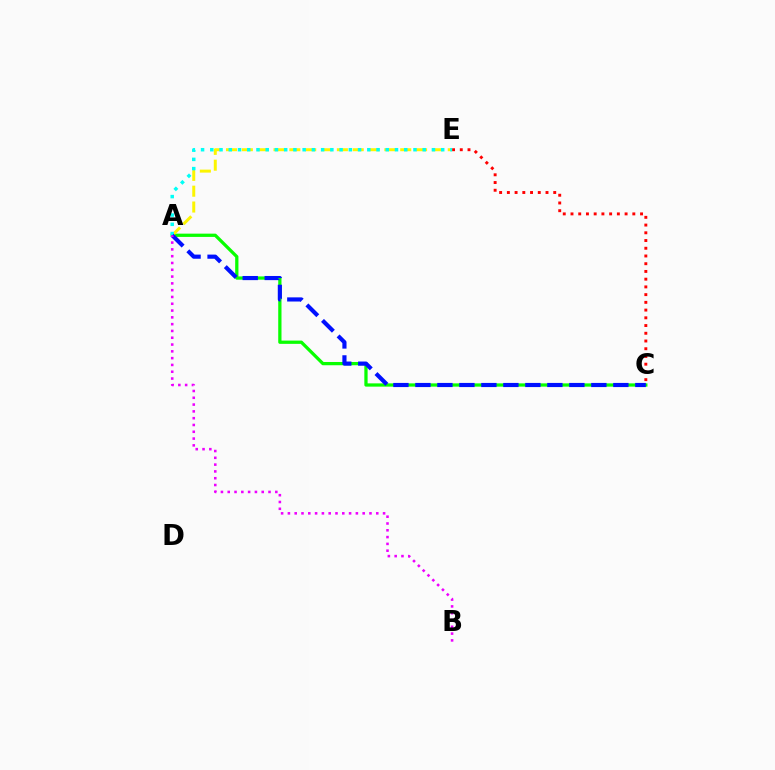{('C', 'E'): [{'color': '#ff0000', 'line_style': 'dotted', 'thickness': 2.1}], ('A', 'C'): [{'color': '#08ff00', 'line_style': 'solid', 'thickness': 2.35}, {'color': '#0010ff', 'line_style': 'dashed', 'thickness': 2.99}], ('A', 'E'): [{'color': '#fcf500', 'line_style': 'dashed', 'thickness': 2.15}, {'color': '#00fff6', 'line_style': 'dotted', 'thickness': 2.51}], ('A', 'B'): [{'color': '#ee00ff', 'line_style': 'dotted', 'thickness': 1.85}]}